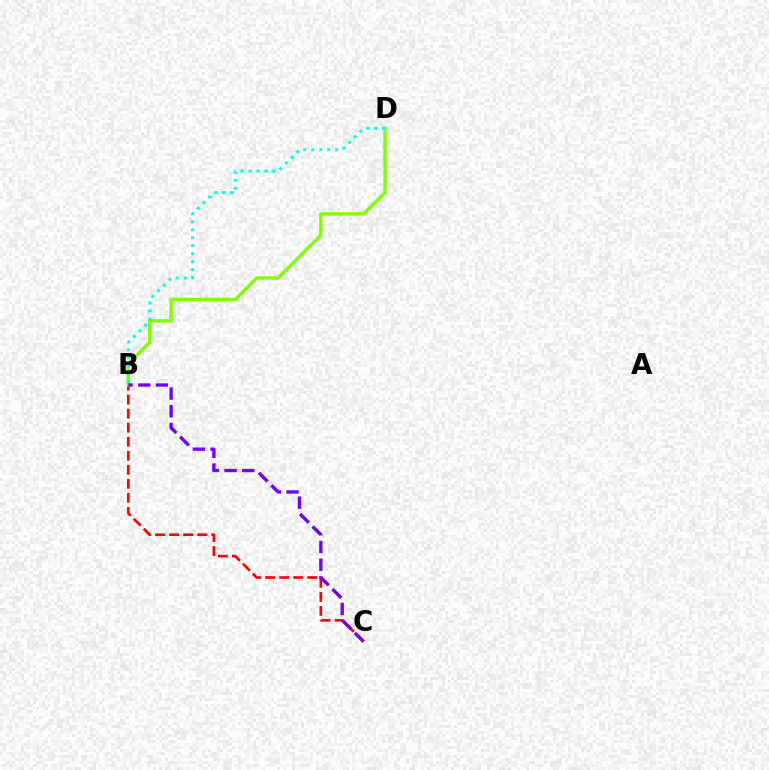{('B', 'C'): [{'color': '#ff0000', 'line_style': 'dashed', 'thickness': 1.91}, {'color': '#7200ff', 'line_style': 'dashed', 'thickness': 2.41}], ('B', 'D'): [{'color': '#84ff00', 'line_style': 'solid', 'thickness': 2.46}, {'color': '#00fff6', 'line_style': 'dotted', 'thickness': 2.16}]}